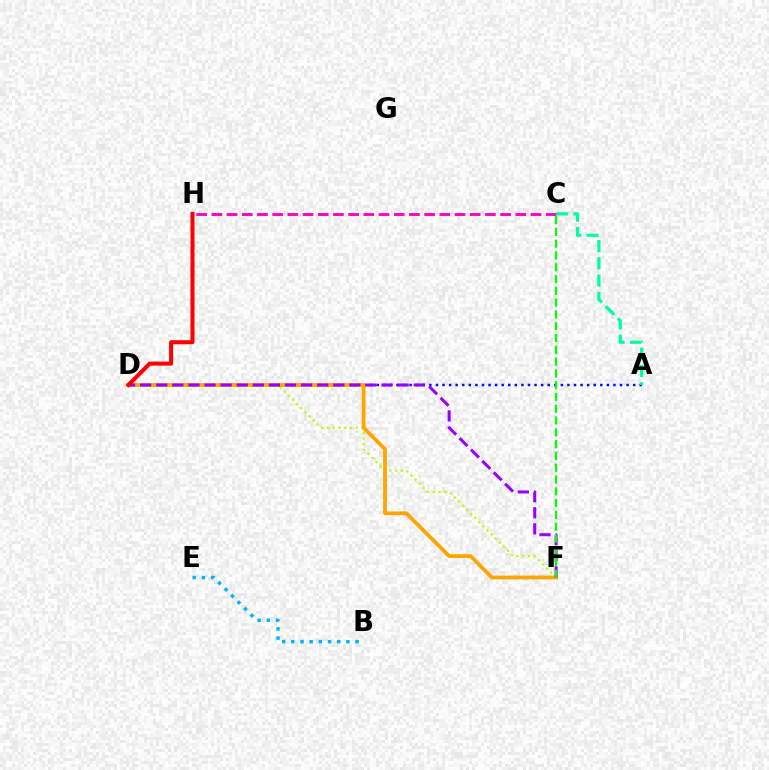{('A', 'D'): [{'color': '#0010ff', 'line_style': 'dotted', 'thickness': 1.79}], ('D', 'F'): [{'color': '#b3ff00', 'line_style': 'dotted', 'thickness': 1.58}, {'color': '#ffa500', 'line_style': 'solid', 'thickness': 2.72}, {'color': '#9b00ff', 'line_style': 'dashed', 'thickness': 2.19}], ('B', 'E'): [{'color': '#00b5ff', 'line_style': 'dotted', 'thickness': 2.49}], ('C', 'H'): [{'color': '#ff00bd', 'line_style': 'dashed', 'thickness': 2.06}], ('D', 'H'): [{'color': '#ff0000', 'line_style': 'solid', 'thickness': 2.9}], ('A', 'C'): [{'color': '#00ff9d', 'line_style': 'dashed', 'thickness': 2.34}], ('C', 'F'): [{'color': '#08ff00', 'line_style': 'dashed', 'thickness': 1.6}]}